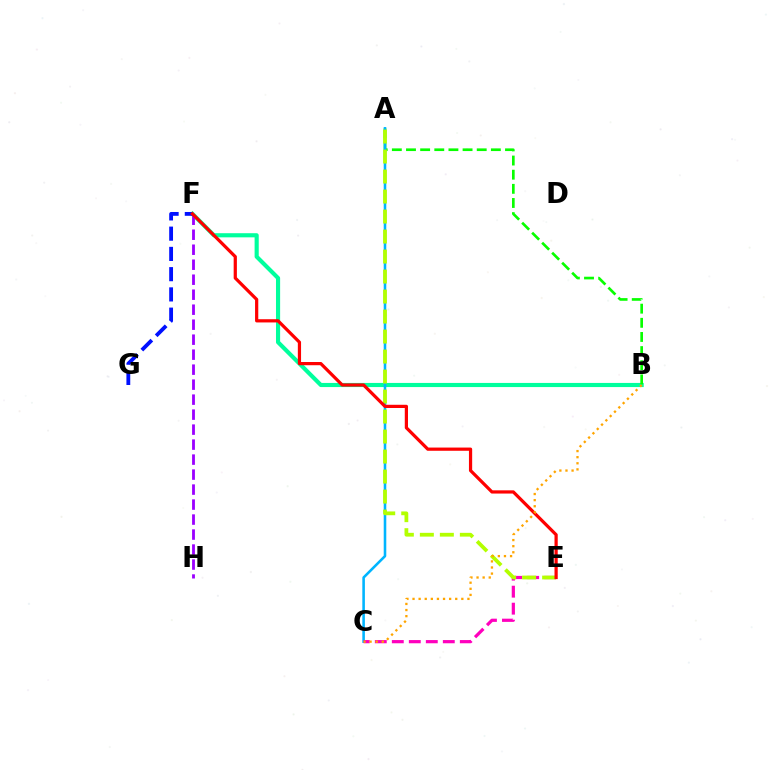{('B', 'F'): [{'color': '#00ff9d', 'line_style': 'solid', 'thickness': 2.98}], ('A', 'B'): [{'color': '#08ff00', 'line_style': 'dashed', 'thickness': 1.92}], ('A', 'C'): [{'color': '#00b5ff', 'line_style': 'solid', 'thickness': 1.86}], ('C', 'E'): [{'color': '#ff00bd', 'line_style': 'dashed', 'thickness': 2.31}], ('F', 'G'): [{'color': '#0010ff', 'line_style': 'dashed', 'thickness': 2.75}], ('F', 'H'): [{'color': '#9b00ff', 'line_style': 'dashed', 'thickness': 2.04}], ('A', 'E'): [{'color': '#b3ff00', 'line_style': 'dashed', 'thickness': 2.72}], ('E', 'F'): [{'color': '#ff0000', 'line_style': 'solid', 'thickness': 2.32}], ('B', 'C'): [{'color': '#ffa500', 'line_style': 'dotted', 'thickness': 1.66}]}